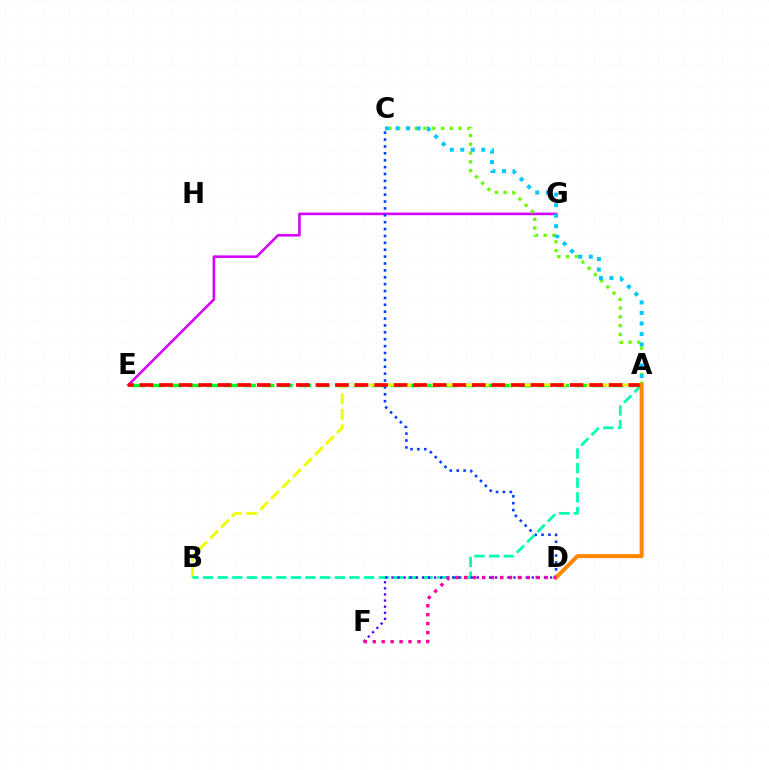{('E', 'G'): [{'color': '#d600ff', 'line_style': 'solid', 'thickness': 1.86}], ('A', 'C'): [{'color': '#66ff00', 'line_style': 'dotted', 'thickness': 2.39}, {'color': '#00c7ff', 'line_style': 'dotted', 'thickness': 2.86}], ('A', 'E'): [{'color': '#00ff27', 'line_style': 'dashed', 'thickness': 2.5}, {'color': '#ff0000', 'line_style': 'dashed', 'thickness': 2.66}], ('A', 'B'): [{'color': '#eeff00', 'line_style': 'dashed', 'thickness': 2.1}, {'color': '#00ffaf', 'line_style': 'dashed', 'thickness': 1.99}], ('C', 'D'): [{'color': '#003fff', 'line_style': 'dotted', 'thickness': 1.87}], ('A', 'D'): [{'color': '#ff8800', 'line_style': 'solid', 'thickness': 2.9}], ('D', 'F'): [{'color': '#4f00ff', 'line_style': 'dotted', 'thickness': 1.66}, {'color': '#ff00a0', 'line_style': 'dotted', 'thickness': 2.43}]}